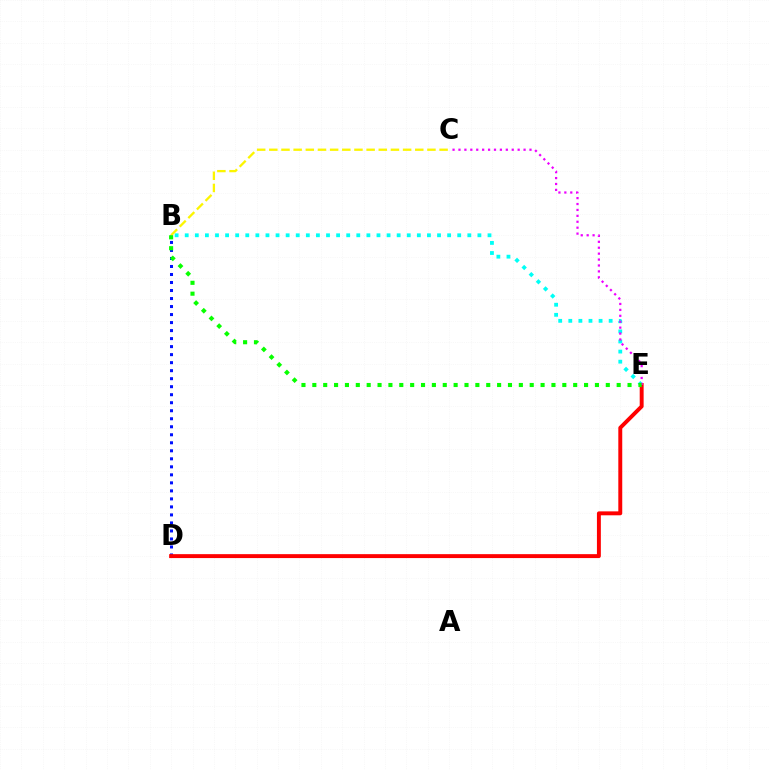{('B', 'D'): [{'color': '#0010ff', 'line_style': 'dotted', 'thickness': 2.18}], ('B', 'E'): [{'color': '#00fff6', 'line_style': 'dotted', 'thickness': 2.74}, {'color': '#08ff00', 'line_style': 'dotted', 'thickness': 2.95}], ('D', 'E'): [{'color': '#ff0000', 'line_style': 'solid', 'thickness': 2.83}], ('B', 'C'): [{'color': '#fcf500', 'line_style': 'dashed', 'thickness': 1.65}], ('C', 'E'): [{'color': '#ee00ff', 'line_style': 'dotted', 'thickness': 1.61}]}